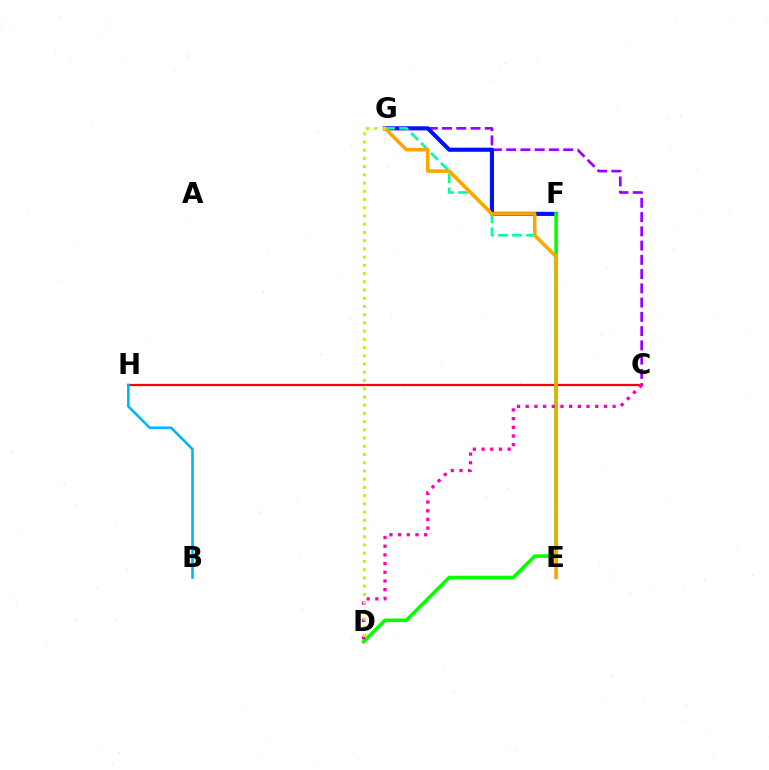{('C', 'H'): [{'color': '#ff0000', 'line_style': 'solid', 'thickness': 1.6}], ('C', 'G'): [{'color': '#9b00ff', 'line_style': 'dashed', 'thickness': 1.94}], ('B', 'H'): [{'color': '#00b5ff', 'line_style': 'solid', 'thickness': 1.88}], ('F', 'G'): [{'color': '#0010ff', 'line_style': 'solid', 'thickness': 2.96}], ('E', 'G'): [{'color': '#00ff9d', 'line_style': 'dashed', 'thickness': 1.91}, {'color': '#ffa500', 'line_style': 'solid', 'thickness': 2.54}], ('D', 'F'): [{'color': '#08ff00', 'line_style': 'solid', 'thickness': 2.59}], ('C', 'D'): [{'color': '#ff00bd', 'line_style': 'dotted', 'thickness': 2.36}], ('D', 'G'): [{'color': '#b3ff00', 'line_style': 'dotted', 'thickness': 2.23}]}